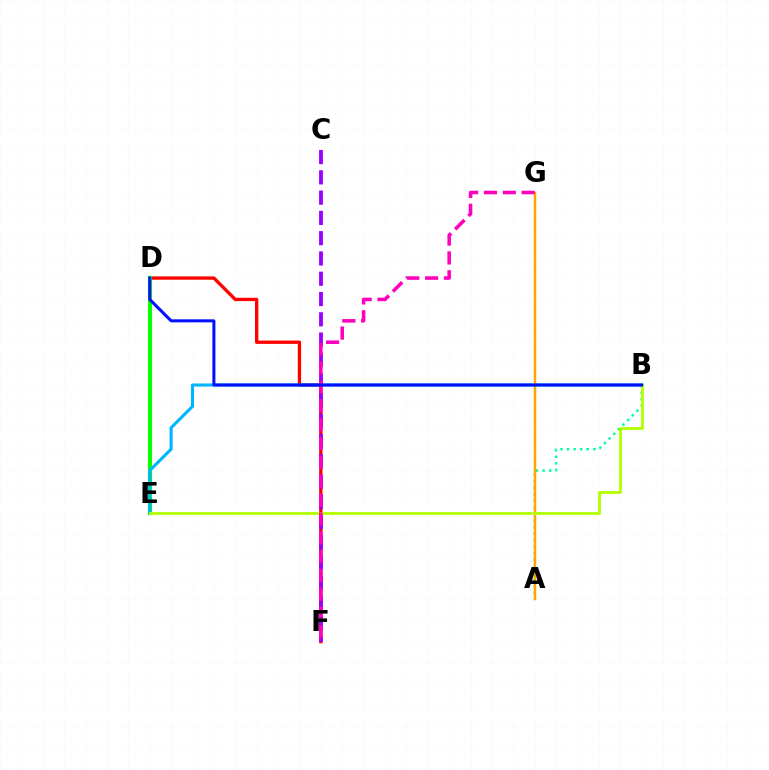{('D', 'F'): [{'color': '#ff0000', 'line_style': 'solid', 'thickness': 2.39}], ('D', 'E'): [{'color': '#08ff00', 'line_style': 'solid', 'thickness': 2.98}], ('C', 'F'): [{'color': '#9b00ff', 'line_style': 'dashed', 'thickness': 2.75}], ('A', 'B'): [{'color': '#00ff9d', 'line_style': 'dotted', 'thickness': 1.78}], ('A', 'G'): [{'color': '#ffa500', 'line_style': 'solid', 'thickness': 1.79}], ('B', 'E'): [{'color': '#00b5ff', 'line_style': 'solid', 'thickness': 2.2}, {'color': '#b3ff00', 'line_style': 'solid', 'thickness': 2.03}], ('F', 'G'): [{'color': '#ff00bd', 'line_style': 'dashed', 'thickness': 2.56}], ('B', 'D'): [{'color': '#0010ff', 'line_style': 'solid', 'thickness': 2.18}]}